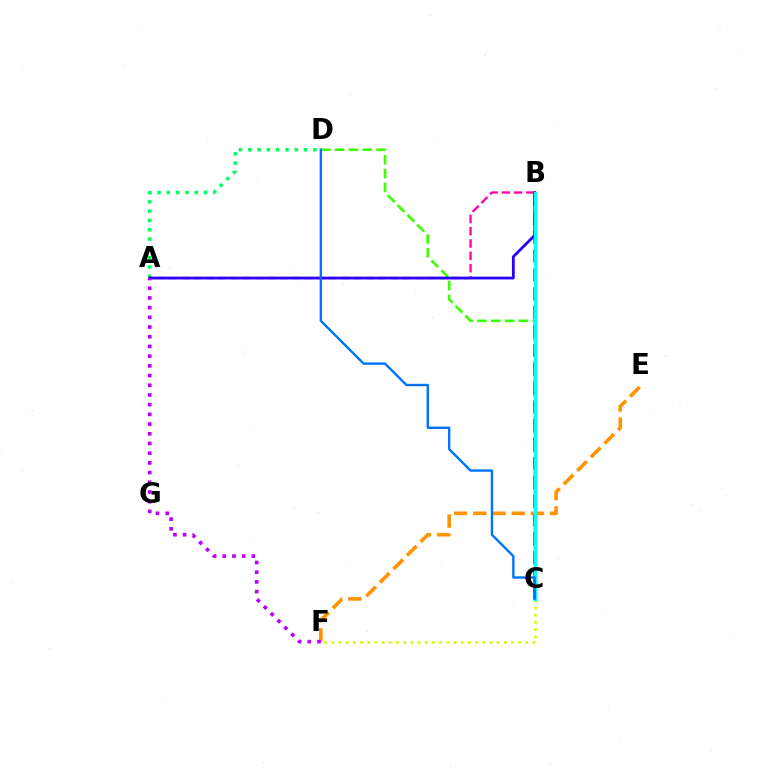{('A', 'D'): [{'color': '#00ff5c', 'line_style': 'dotted', 'thickness': 2.53}], ('C', 'F'): [{'color': '#d1ff00', 'line_style': 'dotted', 'thickness': 1.95}], ('C', 'D'): [{'color': '#3dff00', 'line_style': 'dashed', 'thickness': 1.88}, {'color': '#0074ff', 'line_style': 'solid', 'thickness': 1.72}], ('B', 'C'): [{'color': '#ff0000', 'line_style': 'dashed', 'thickness': 2.56}, {'color': '#00fff6', 'line_style': 'solid', 'thickness': 2.42}], ('E', 'F'): [{'color': '#ff9400', 'line_style': 'dashed', 'thickness': 2.61}], ('A', 'B'): [{'color': '#ff00ac', 'line_style': 'dashed', 'thickness': 1.67}, {'color': '#2500ff', 'line_style': 'solid', 'thickness': 1.99}], ('A', 'F'): [{'color': '#b900ff', 'line_style': 'dotted', 'thickness': 2.64}]}